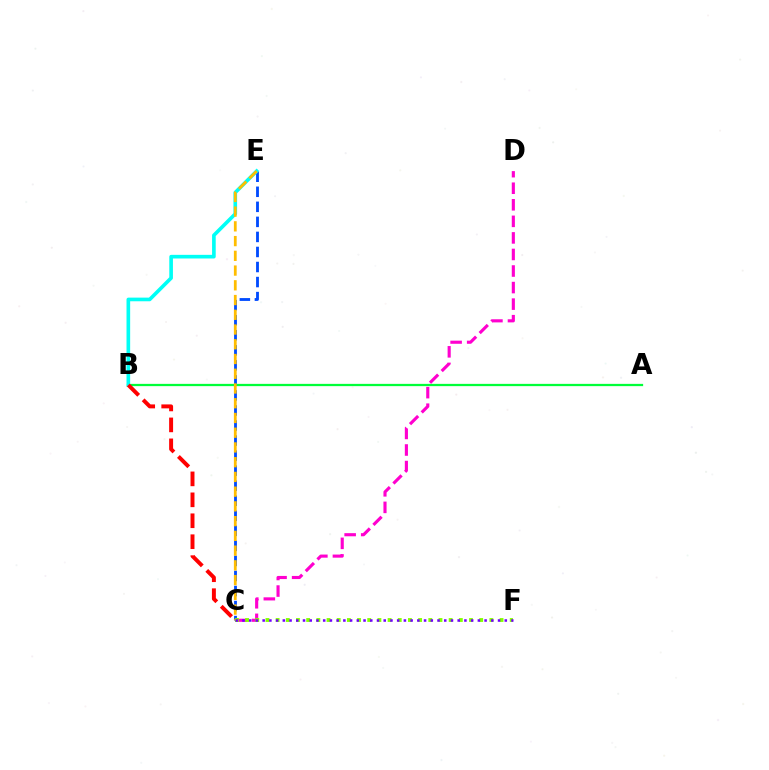{('C', 'E'): [{'color': '#004bff', 'line_style': 'dashed', 'thickness': 2.04}, {'color': '#ffbd00', 'line_style': 'dashed', 'thickness': 2.0}], ('A', 'B'): [{'color': '#00ff39', 'line_style': 'solid', 'thickness': 1.63}], ('C', 'D'): [{'color': '#ff00cf', 'line_style': 'dashed', 'thickness': 2.25}], ('B', 'E'): [{'color': '#00fff6', 'line_style': 'solid', 'thickness': 2.63}], ('B', 'C'): [{'color': '#ff0000', 'line_style': 'dashed', 'thickness': 2.85}], ('C', 'F'): [{'color': '#84ff00', 'line_style': 'dotted', 'thickness': 2.77}, {'color': '#7200ff', 'line_style': 'dotted', 'thickness': 1.83}]}